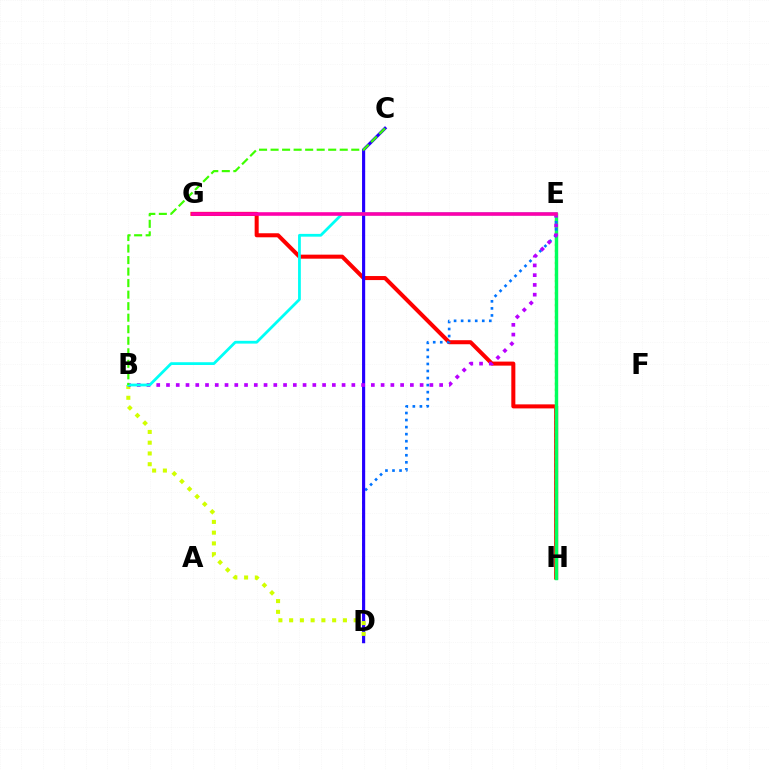{('G', 'H'): [{'color': '#ff0000', 'line_style': 'solid', 'thickness': 2.91}], ('E', 'H'): [{'color': '#ff9400', 'line_style': 'dotted', 'thickness': 1.64}, {'color': '#00ff5c', 'line_style': 'solid', 'thickness': 2.46}], ('D', 'E'): [{'color': '#0074ff', 'line_style': 'dotted', 'thickness': 1.91}], ('C', 'D'): [{'color': '#2500ff', 'line_style': 'solid', 'thickness': 2.26}], ('B', 'D'): [{'color': '#d1ff00', 'line_style': 'dotted', 'thickness': 2.92}], ('B', 'E'): [{'color': '#b900ff', 'line_style': 'dotted', 'thickness': 2.65}, {'color': '#00fff6', 'line_style': 'solid', 'thickness': 2.0}], ('B', 'C'): [{'color': '#3dff00', 'line_style': 'dashed', 'thickness': 1.57}], ('E', 'G'): [{'color': '#ff00ac', 'line_style': 'solid', 'thickness': 2.59}]}